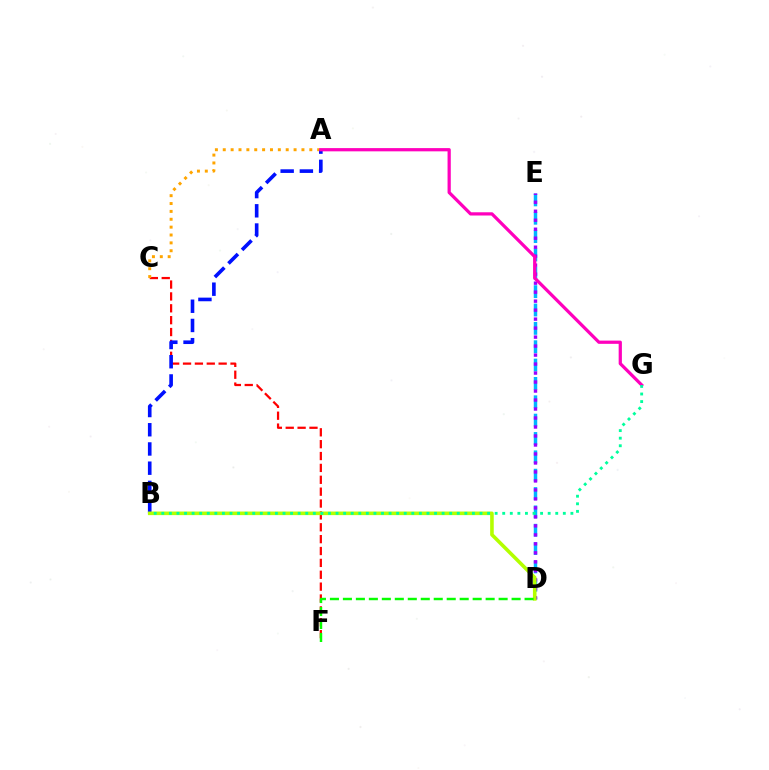{('D', 'E'): [{'color': '#00b5ff', 'line_style': 'dashed', 'thickness': 2.49}, {'color': '#9b00ff', 'line_style': 'dotted', 'thickness': 2.44}], ('C', 'F'): [{'color': '#ff0000', 'line_style': 'dashed', 'thickness': 1.61}], ('A', 'C'): [{'color': '#ffa500', 'line_style': 'dotted', 'thickness': 2.14}], ('A', 'B'): [{'color': '#0010ff', 'line_style': 'dashed', 'thickness': 2.61}], ('B', 'D'): [{'color': '#b3ff00', 'line_style': 'solid', 'thickness': 2.59}], ('A', 'G'): [{'color': '#ff00bd', 'line_style': 'solid', 'thickness': 2.33}], ('B', 'G'): [{'color': '#00ff9d', 'line_style': 'dotted', 'thickness': 2.06}], ('D', 'F'): [{'color': '#08ff00', 'line_style': 'dashed', 'thickness': 1.76}]}